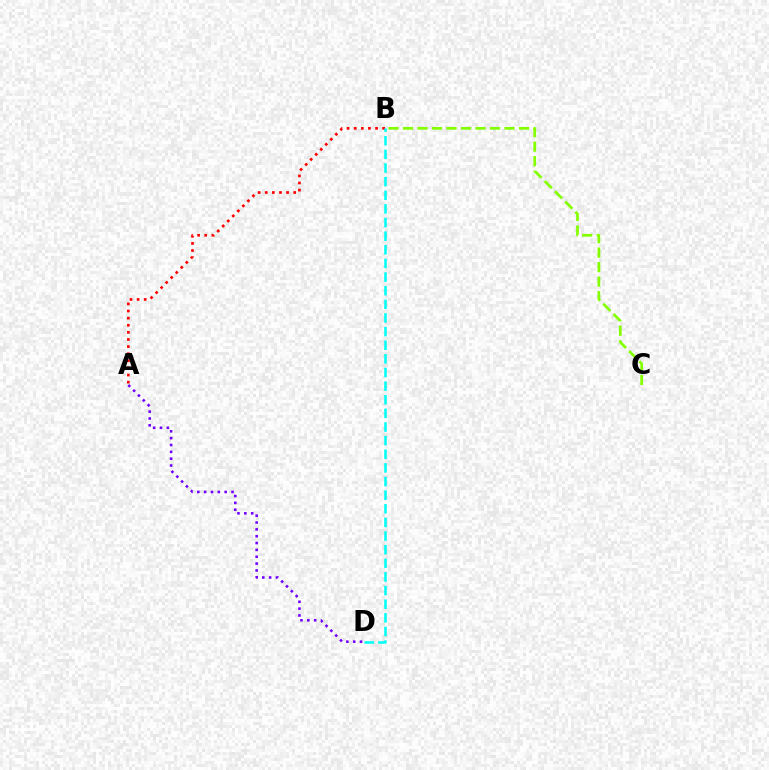{('A', 'B'): [{'color': '#ff0000', 'line_style': 'dotted', 'thickness': 1.93}], ('B', 'D'): [{'color': '#00fff6', 'line_style': 'dashed', 'thickness': 1.85}], ('A', 'D'): [{'color': '#7200ff', 'line_style': 'dotted', 'thickness': 1.86}], ('B', 'C'): [{'color': '#84ff00', 'line_style': 'dashed', 'thickness': 1.97}]}